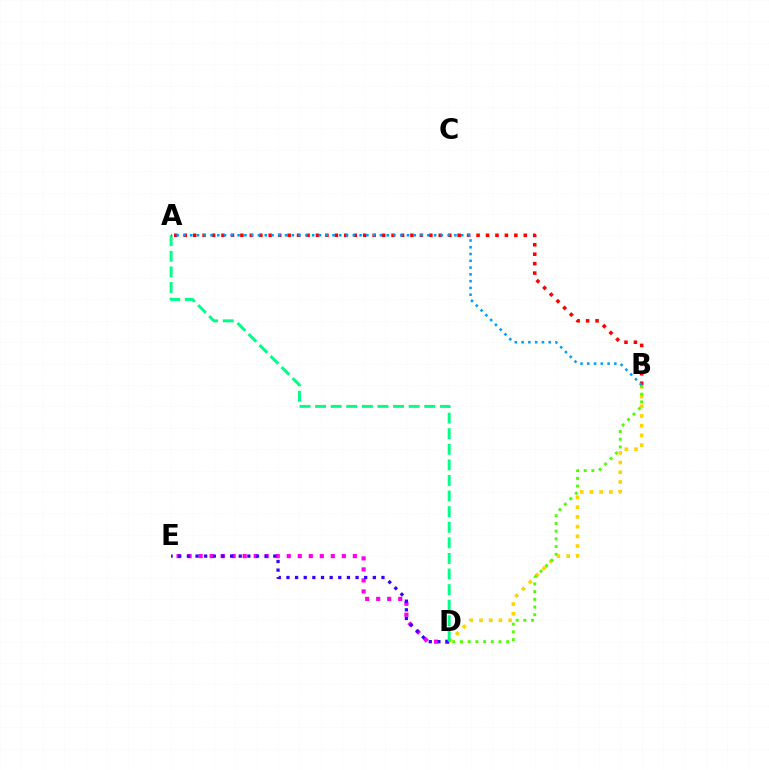{('A', 'B'): [{'color': '#ff0000', 'line_style': 'dotted', 'thickness': 2.57}, {'color': '#009eff', 'line_style': 'dotted', 'thickness': 1.84}], ('B', 'D'): [{'color': '#ffd500', 'line_style': 'dotted', 'thickness': 2.64}, {'color': '#4fff00', 'line_style': 'dotted', 'thickness': 2.09}], ('D', 'E'): [{'color': '#ff00ed', 'line_style': 'dotted', 'thickness': 2.99}, {'color': '#3700ff', 'line_style': 'dotted', 'thickness': 2.35}], ('A', 'D'): [{'color': '#00ff86', 'line_style': 'dashed', 'thickness': 2.12}]}